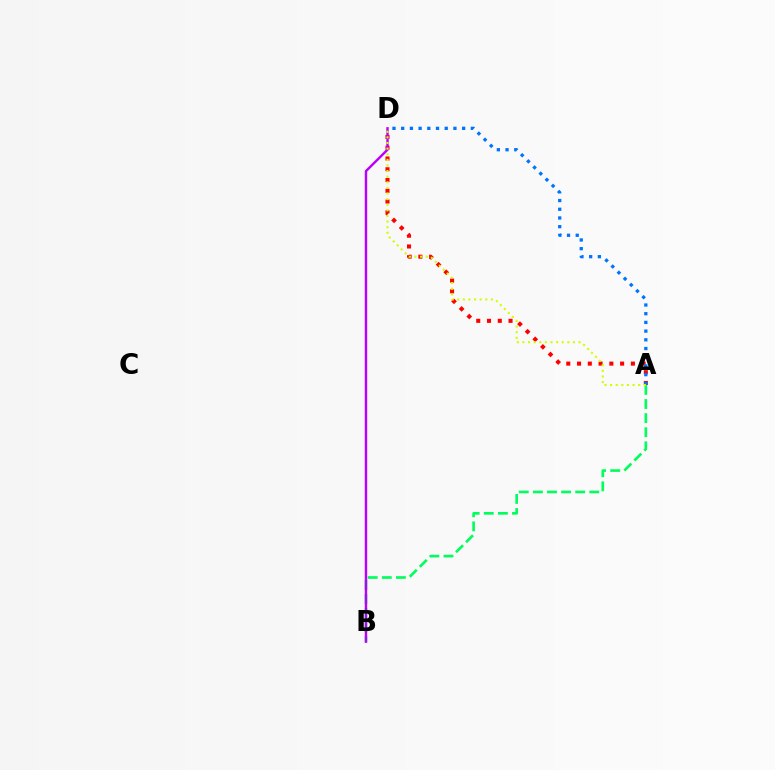{('A', 'D'): [{'color': '#ff0000', 'line_style': 'dotted', 'thickness': 2.93}, {'color': '#0074ff', 'line_style': 'dotted', 'thickness': 2.37}, {'color': '#d1ff00', 'line_style': 'dotted', 'thickness': 1.52}], ('A', 'B'): [{'color': '#00ff5c', 'line_style': 'dashed', 'thickness': 1.92}], ('B', 'D'): [{'color': '#b900ff', 'line_style': 'solid', 'thickness': 1.74}]}